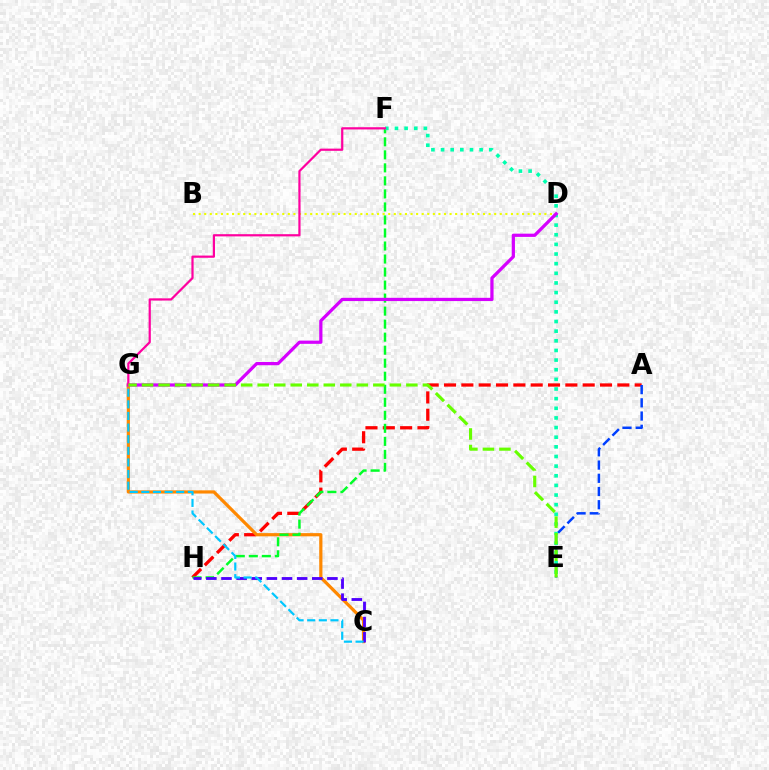{('A', 'H'): [{'color': '#ff0000', 'line_style': 'dashed', 'thickness': 2.35}], ('C', 'G'): [{'color': '#ff8800', 'line_style': 'solid', 'thickness': 2.3}, {'color': '#00c7ff', 'line_style': 'dashed', 'thickness': 1.58}], ('A', 'E'): [{'color': '#003fff', 'line_style': 'dashed', 'thickness': 1.8}], ('F', 'H'): [{'color': '#00ff27', 'line_style': 'dashed', 'thickness': 1.77}], ('E', 'F'): [{'color': '#00ffaf', 'line_style': 'dotted', 'thickness': 2.62}], ('B', 'D'): [{'color': '#eeff00', 'line_style': 'dotted', 'thickness': 1.52}], ('C', 'H'): [{'color': '#4f00ff', 'line_style': 'dashed', 'thickness': 2.06}], ('D', 'G'): [{'color': '#d600ff', 'line_style': 'solid', 'thickness': 2.33}], ('F', 'G'): [{'color': '#ff00a0', 'line_style': 'solid', 'thickness': 1.59}], ('E', 'G'): [{'color': '#66ff00', 'line_style': 'dashed', 'thickness': 2.24}]}